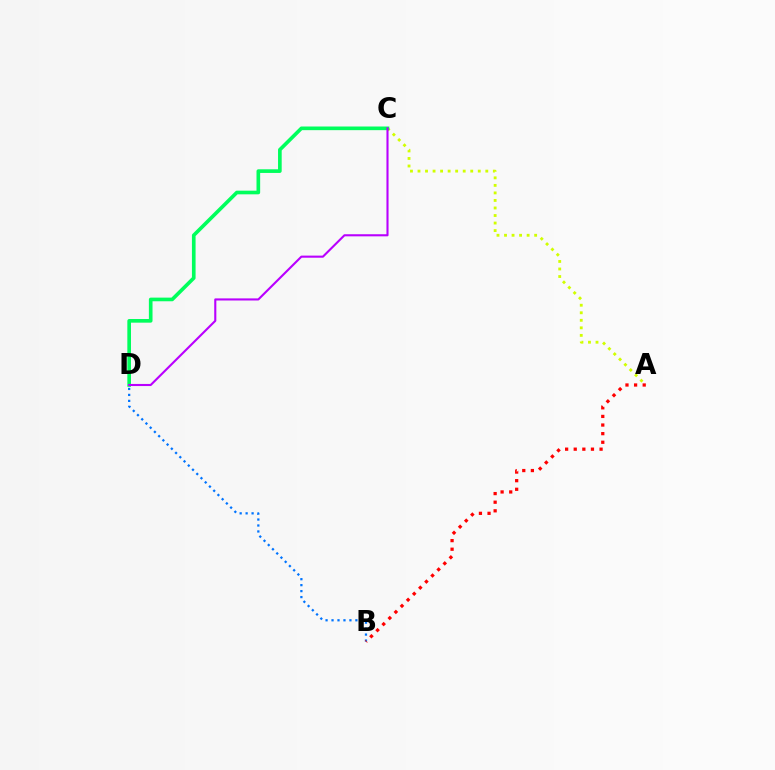{('A', 'C'): [{'color': '#d1ff00', 'line_style': 'dotted', 'thickness': 2.05}], ('B', 'D'): [{'color': '#0074ff', 'line_style': 'dotted', 'thickness': 1.62}], ('C', 'D'): [{'color': '#00ff5c', 'line_style': 'solid', 'thickness': 2.63}, {'color': '#b900ff', 'line_style': 'solid', 'thickness': 1.52}], ('A', 'B'): [{'color': '#ff0000', 'line_style': 'dotted', 'thickness': 2.34}]}